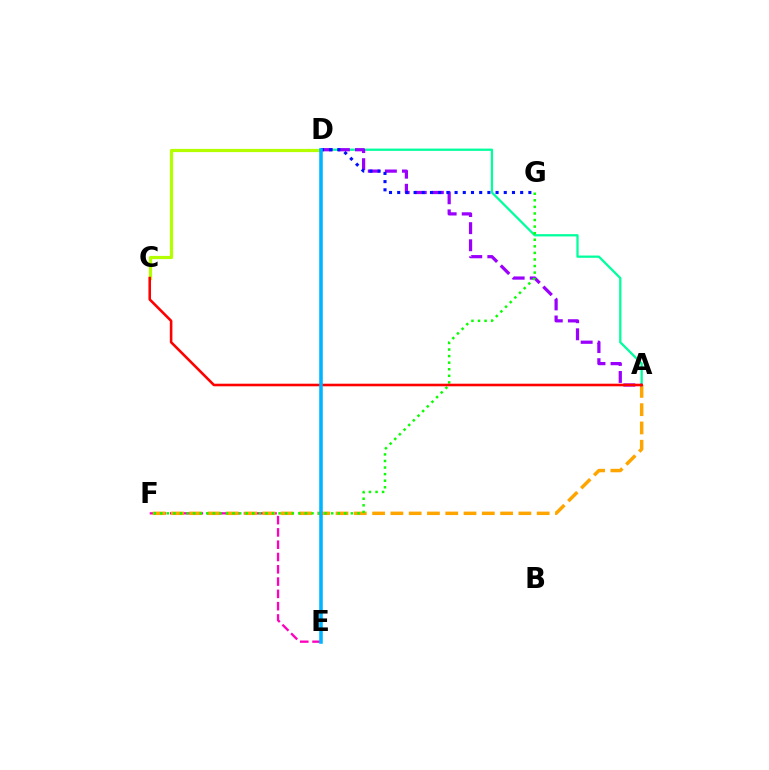{('E', 'F'): [{'color': '#ff00bd', 'line_style': 'dashed', 'thickness': 1.67}], ('A', 'F'): [{'color': '#ffa500', 'line_style': 'dashed', 'thickness': 2.48}], ('C', 'D'): [{'color': '#b3ff00', 'line_style': 'solid', 'thickness': 2.32}], ('A', 'D'): [{'color': '#00ff9d', 'line_style': 'solid', 'thickness': 1.64}, {'color': '#9b00ff', 'line_style': 'dashed', 'thickness': 2.32}], ('F', 'G'): [{'color': '#08ff00', 'line_style': 'dotted', 'thickness': 1.79}], ('D', 'G'): [{'color': '#0010ff', 'line_style': 'dotted', 'thickness': 2.23}], ('A', 'C'): [{'color': '#ff0000', 'line_style': 'solid', 'thickness': 1.86}], ('D', 'E'): [{'color': '#00b5ff', 'line_style': 'solid', 'thickness': 2.57}]}